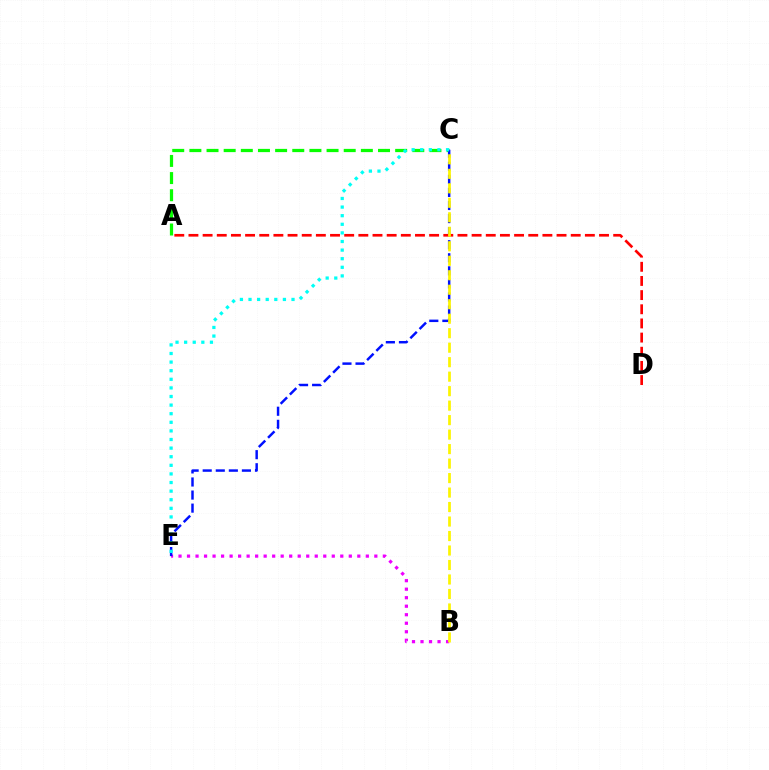{('A', 'C'): [{'color': '#08ff00', 'line_style': 'dashed', 'thickness': 2.33}], ('B', 'E'): [{'color': '#ee00ff', 'line_style': 'dotted', 'thickness': 2.31}], ('C', 'E'): [{'color': '#0010ff', 'line_style': 'dashed', 'thickness': 1.78}, {'color': '#00fff6', 'line_style': 'dotted', 'thickness': 2.34}], ('A', 'D'): [{'color': '#ff0000', 'line_style': 'dashed', 'thickness': 1.92}], ('B', 'C'): [{'color': '#fcf500', 'line_style': 'dashed', 'thickness': 1.97}]}